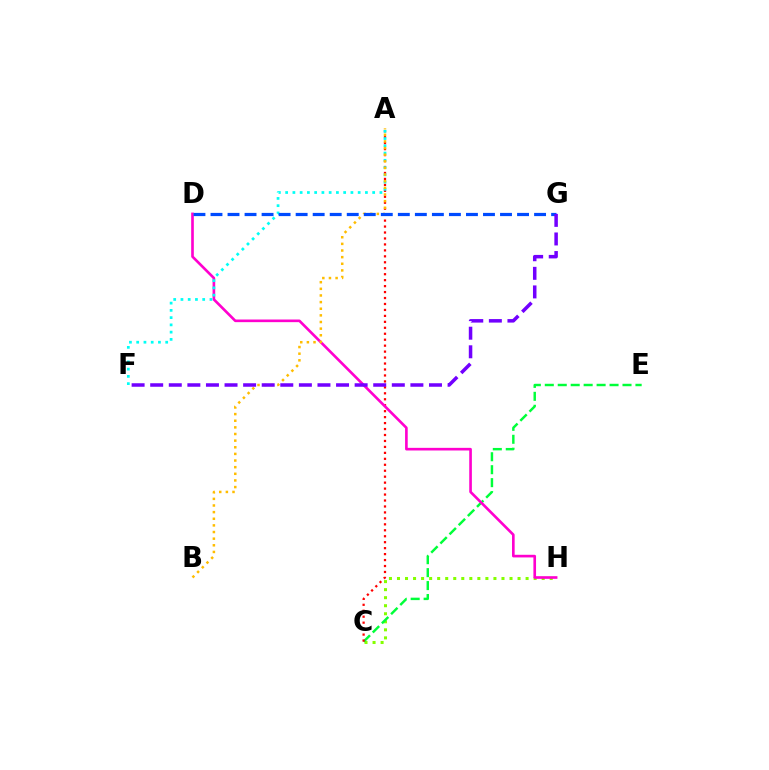{('C', 'H'): [{'color': '#84ff00', 'line_style': 'dotted', 'thickness': 2.18}], ('C', 'E'): [{'color': '#00ff39', 'line_style': 'dashed', 'thickness': 1.76}], ('A', 'C'): [{'color': '#ff0000', 'line_style': 'dotted', 'thickness': 1.62}], ('D', 'H'): [{'color': '#ff00cf', 'line_style': 'solid', 'thickness': 1.9}], ('A', 'F'): [{'color': '#00fff6', 'line_style': 'dotted', 'thickness': 1.97}], ('A', 'B'): [{'color': '#ffbd00', 'line_style': 'dotted', 'thickness': 1.8}], ('D', 'G'): [{'color': '#004bff', 'line_style': 'dashed', 'thickness': 2.31}], ('F', 'G'): [{'color': '#7200ff', 'line_style': 'dashed', 'thickness': 2.52}]}